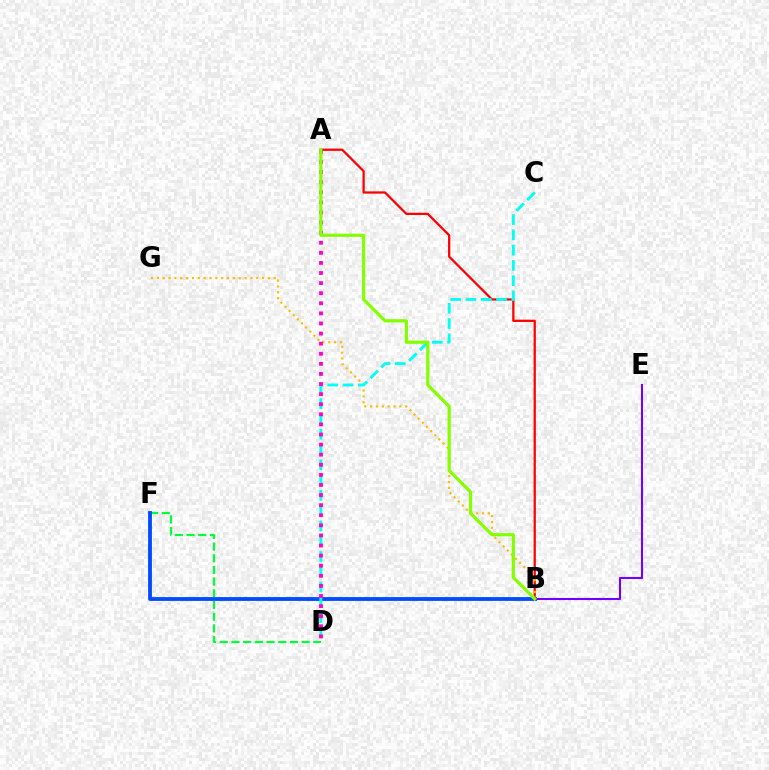{('A', 'B'): [{'color': '#ff0000', 'line_style': 'solid', 'thickness': 1.63}, {'color': '#84ff00', 'line_style': 'solid', 'thickness': 2.3}], ('D', 'F'): [{'color': '#00ff39', 'line_style': 'dashed', 'thickness': 1.59}], ('B', 'G'): [{'color': '#ffbd00', 'line_style': 'dotted', 'thickness': 1.59}], ('B', 'F'): [{'color': '#004bff', 'line_style': 'solid', 'thickness': 2.75}], ('C', 'D'): [{'color': '#00fff6', 'line_style': 'dashed', 'thickness': 2.08}], ('B', 'E'): [{'color': '#7200ff', 'line_style': 'solid', 'thickness': 1.51}], ('A', 'D'): [{'color': '#ff00cf', 'line_style': 'dotted', 'thickness': 2.74}]}